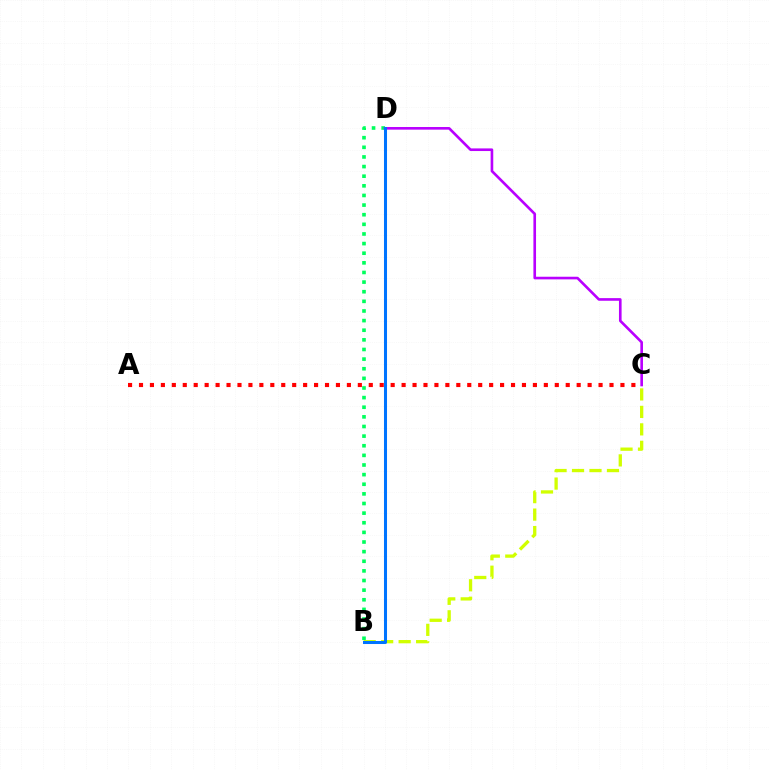{('B', 'D'): [{'color': '#00ff5c', 'line_style': 'dotted', 'thickness': 2.62}, {'color': '#0074ff', 'line_style': 'solid', 'thickness': 2.18}], ('B', 'C'): [{'color': '#d1ff00', 'line_style': 'dashed', 'thickness': 2.37}], ('C', 'D'): [{'color': '#b900ff', 'line_style': 'solid', 'thickness': 1.9}], ('A', 'C'): [{'color': '#ff0000', 'line_style': 'dotted', 'thickness': 2.97}]}